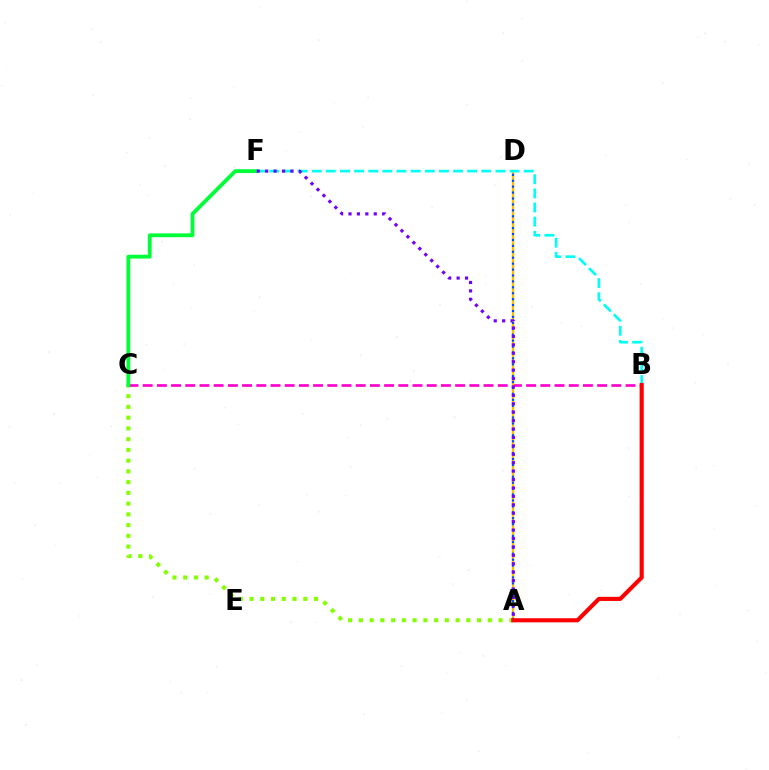{('A', 'C'): [{'color': '#84ff00', 'line_style': 'dotted', 'thickness': 2.92}], ('B', 'C'): [{'color': '#ff00cf', 'line_style': 'dashed', 'thickness': 1.93}], ('A', 'D'): [{'color': '#ffbd00', 'line_style': 'solid', 'thickness': 1.68}, {'color': '#004bff', 'line_style': 'dotted', 'thickness': 1.61}], ('C', 'F'): [{'color': '#00ff39', 'line_style': 'solid', 'thickness': 2.75}], ('B', 'F'): [{'color': '#00fff6', 'line_style': 'dashed', 'thickness': 1.92}], ('A', 'F'): [{'color': '#7200ff', 'line_style': 'dotted', 'thickness': 2.29}], ('A', 'B'): [{'color': '#ff0000', 'line_style': 'solid', 'thickness': 2.97}]}